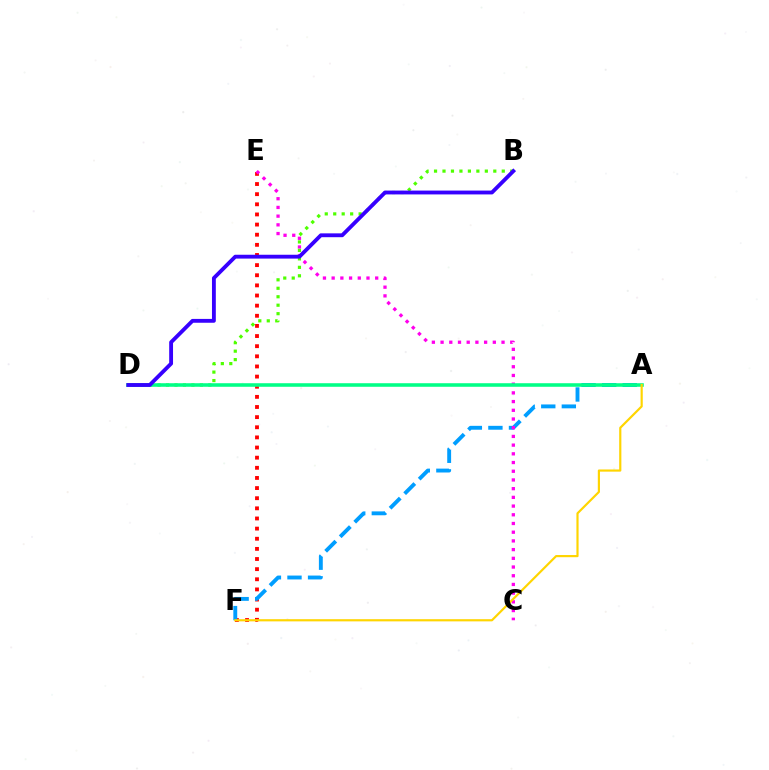{('E', 'F'): [{'color': '#ff0000', 'line_style': 'dotted', 'thickness': 2.75}], ('A', 'F'): [{'color': '#009eff', 'line_style': 'dashed', 'thickness': 2.79}, {'color': '#ffd500', 'line_style': 'solid', 'thickness': 1.57}], ('C', 'E'): [{'color': '#ff00ed', 'line_style': 'dotted', 'thickness': 2.37}], ('B', 'D'): [{'color': '#4fff00', 'line_style': 'dotted', 'thickness': 2.3}, {'color': '#3700ff', 'line_style': 'solid', 'thickness': 2.77}], ('A', 'D'): [{'color': '#00ff86', 'line_style': 'solid', 'thickness': 2.56}]}